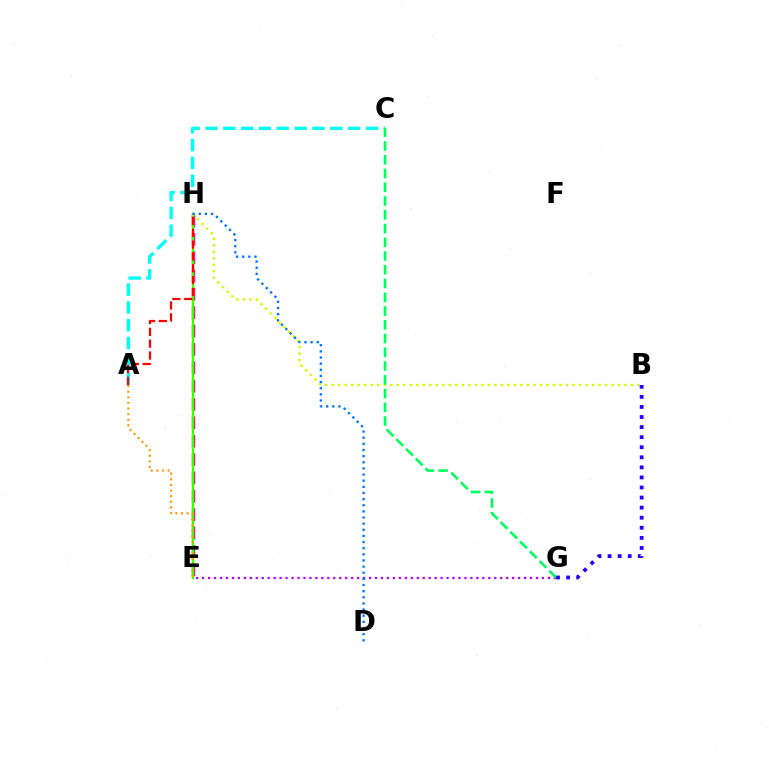{('E', 'G'): [{'color': '#b900ff', 'line_style': 'dotted', 'thickness': 1.62}], ('A', 'C'): [{'color': '#00fff6', 'line_style': 'dashed', 'thickness': 2.42}], ('E', 'H'): [{'color': '#ff00ac', 'line_style': 'dashed', 'thickness': 2.49}, {'color': '#3dff00', 'line_style': 'solid', 'thickness': 1.66}], ('A', 'E'): [{'color': '#ff9400', 'line_style': 'dotted', 'thickness': 1.53}], ('A', 'H'): [{'color': '#ff0000', 'line_style': 'dashed', 'thickness': 1.61}], ('B', 'H'): [{'color': '#d1ff00', 'line_style': 'dotted', 'thickness': 1.77}], ('D', 'H'): [{'color': '#0074ff', 'line_style': 'dotted', 'thickness': 1.67}], ('C', 'G'): [{'color': '#00ff5c', 'line_style': 'dashed', 'thickness': 1.87}], ('B', 'G'): [{'color': '#2500ff', 'line_style': 'dotted', 'thickness': 2.74}]}